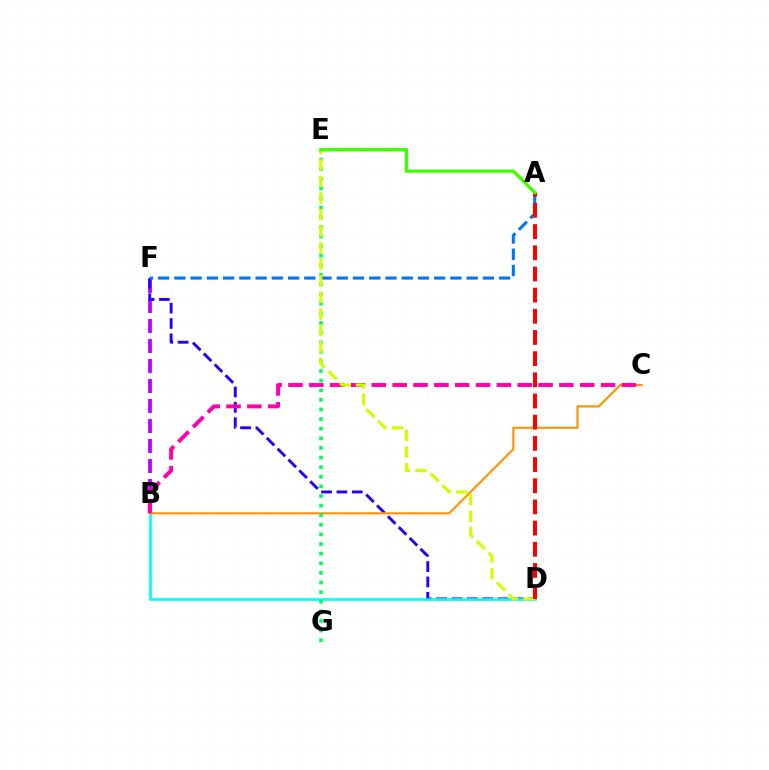{('B', 'F'): [{'color': '#b900ff', 'line_style': 'dashed', 'thickness': 2.72}], ('D', 'F'): [{'color': '#2500ff', 'line_style': 'dashed', 'thickness': 2.09}], ('B', 'D'): [{'color': '#00fff6', 'line_style': 'solid', 'thickness': 1.92}], ('B', 'C'): [{'color': '#ff9400', 'line_style': 'solid', 'thickness': 1.55}, {'color': '#ff00ac', 'line_style': 'dashed', 'thickness': 2.83}], ('A', 'F'): [{'color': '#0074ff', 'line_style': 'dashed', 'thickness': 2.21}], ('E', 'G'): [{'color': '#00ff5c', 'line_style': 'dotted', 'thickness': 2.61}], ('D', 'E'): [{'color': '#d1ff00', 'line_style': 'dashed', 'thickness': 2.25}], ('A', 'D'): [{'color': '#ff0000', 'line_style': 'dashed', 'thickness': 2.88}], ('A', 'E'): [{'color': '#3dff00', 'line_style': 'solid', 'thickness': 2.37}]}